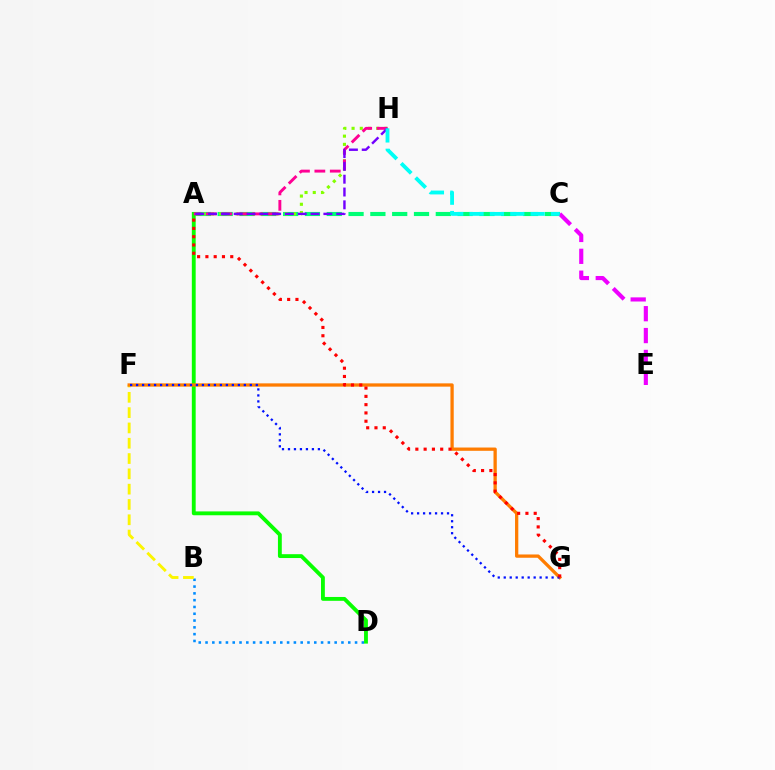{('B', 'D'): [{'color': '#008cff', 'line_style': 'dotted', 'thickness': 1.85}], ('B', 'F'): [{'color': '#fcf500', 'line_style': 'dashed', 'thickness': 2.08}], ('A', 'C'): [{'color': '#00ff74', 'line_style': 'dashed', 'thickness': 2.96}], ('A', 'H'): [{'color': '#84ff00', 'line_style': 'dotted', 'thickness': 2.23}, {'color': '#ff0094', 'line_style': 'dashed', 'thickness': 2.09}, {'color': '#7200ff', 'line_style': 'dashed', 'thickness': 1.74}], ('A', 'D'): [{'color': '#08ff00', 'line_style': 'solid', 'thickness': 2.77}], ('F', 'G'): [{'color': '#ff7c00', 'line_style': 'solid', 'thickness': 2.36}, {'color': '#0010ff', 'line_style': 'dotted', 'thickness': 1.63}], ('C', 'E'): [{'color': '#ee00ff', 'line_style': 'dashed', 'thickness': 2.97}], ('A', 'G'): [{'color': '#ff0000', 'line_style': 'dotted', 'thickness': 2.25}], ('C', 'H'): [{'color': '#00fff6', 'line_style': 'dashed', 'thickness': 2.76}]}